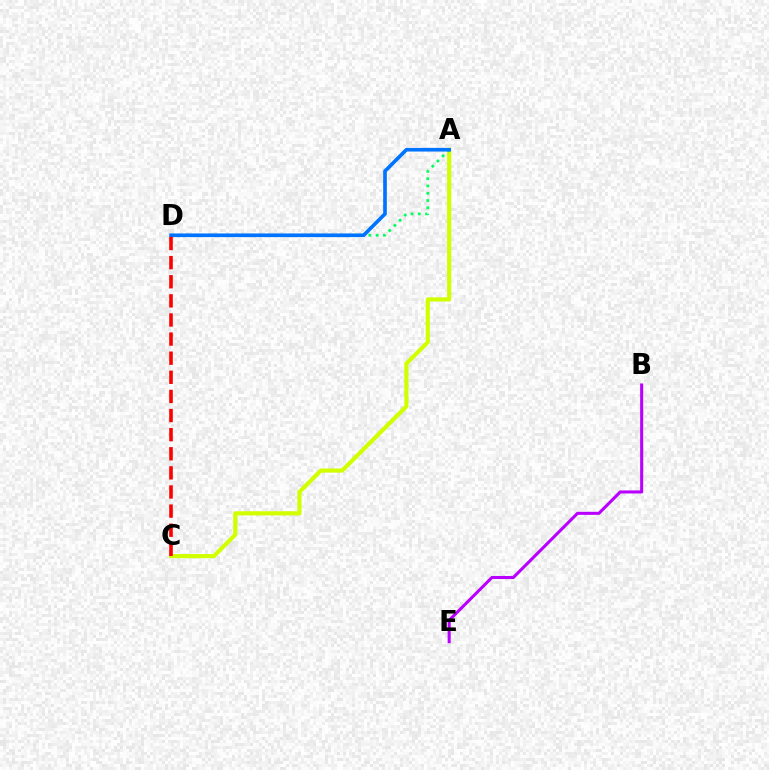{('A', 'C'): [{'color': '#d1ff00', 'line_style': 'solid', 'thickness': 2.99}], ('B', 'E'): [{'color': '#b900ff', 'line_style': 'solid', 'thickness': 2.2}], ('A', 'D'): [{'color': '#00ff5c', 'line_style': 'dotted', 'thickness': 1.98}, {'color': '#0074ff', 'line_style': 'solid', 'thickness': 2.63}], ('C', 'D'): [{'color': '#ff0000', 'line_style': 'dashed', 'thickness': 2.6}]}